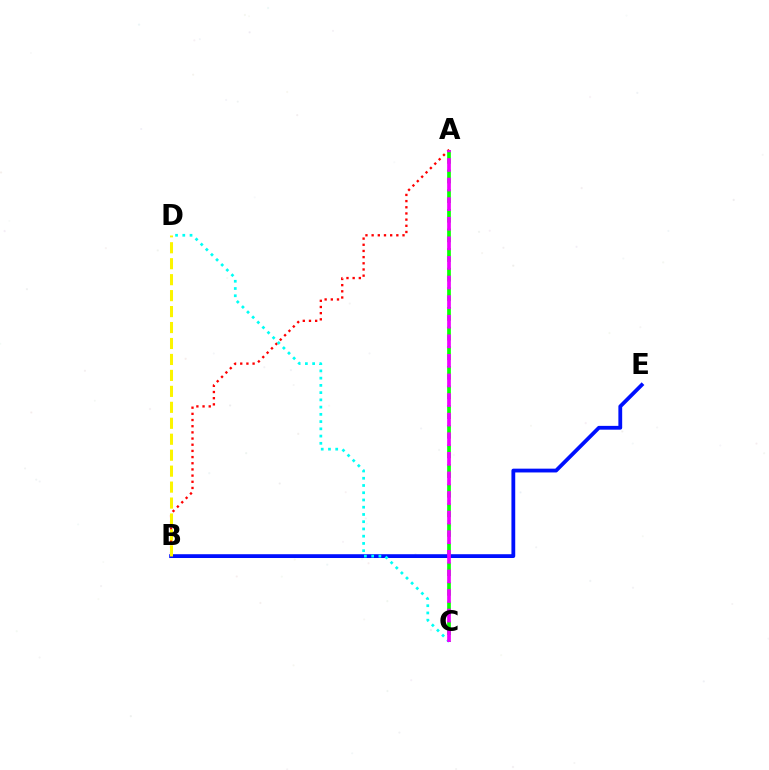{('A', 'C'): [{'color': '#08ff00', 'line_style': 'dashed', 'thickness': 2.67}, {'color': '#ee00ff', 'line_style': 'dashed', 'thickness': 2.66}], ('B', 'E'): [{'color': '#0010ff', 'line_style': 'solid', 'thickness': 2.73}], ('A', 'B'): [{'color': '#ff0000', 'line_style': 'dotted', 'thickness': 1.68}], ('B', 'D'): [{'color': '#fcf500', 'line_style': 'dashed', 'thickness': 2.17}], ('C', 'D'): [{'color': '#00fff6', 'line_style': 'dotted', 'thickness': 1.97}]}